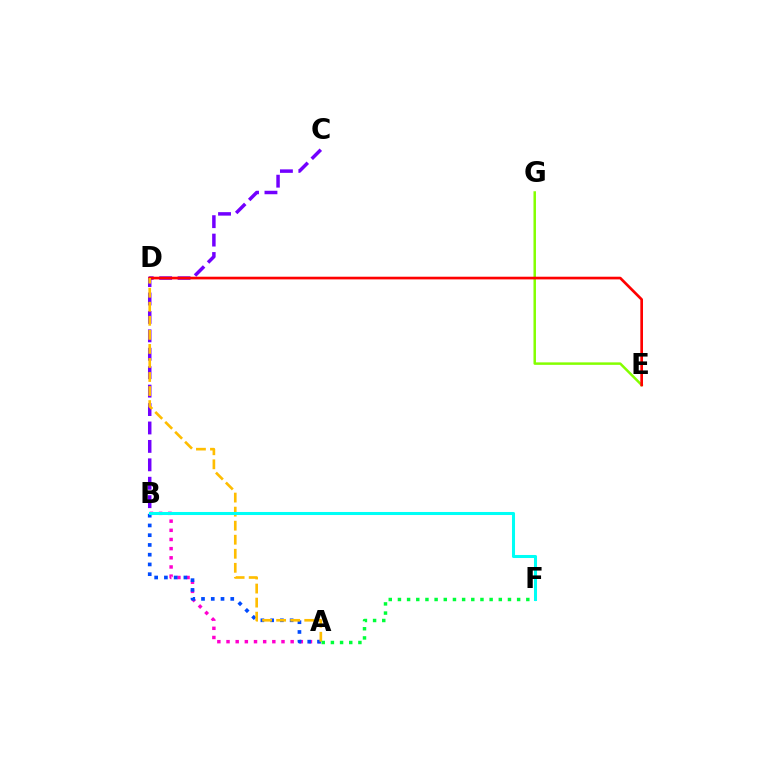{('B', 'C'): [{'color': '#7200ff', 'line_style': 'dashed', 'thickness': 2.5}], ('E', 'G'): [{'color': '#84ff00', 'line_style': 'solid', 'thickness': 1.79}], ('A', 'B'): [{'color': '#ff00cf', 'line_style': 'dotted', 'thickness': 2.49}, {'color': '#004bff', 'line_style': 'dotted', 'thickness': 2.65}], ('D', 'E'): [{'color': '#ff0000', 'line_style': 'solid', 'thickness': 1.92}], ('A', 'D'): [{'color': '#ffbd00', 'line_style': 'dashed', 'thickness': 1.91}], ('A', 'F'): [{'color': '#00ff39', 'line_style': 'dotted', 'thickness': 2.49}], ('B', 'F'): [{'color': '#00fff6', 'line_style': 'solid', 'thickness': 2.19}]}